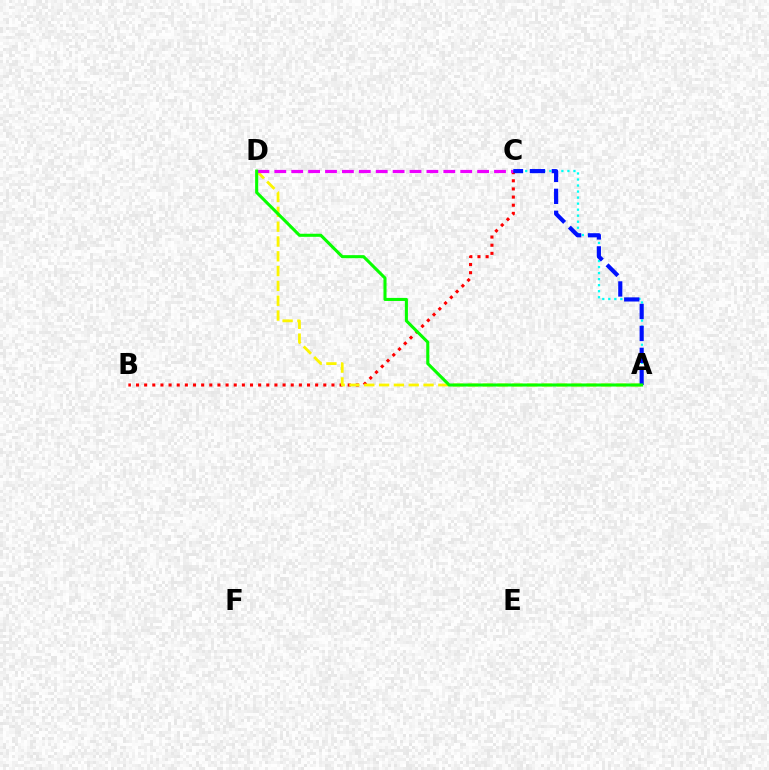{('A', 'C'): [{'color': '#00fff6', 'line_style': 'dotted', 'thickness': 1.64}, {'color': '#0010ff', 'line_style': 'dashed', 'thickness': 2.98}], ('B', 'C'): [{'color': '#ff0000', 'line_style': 'dotted', 'thickness': 2.21}], ('A', 'D'): [{'color': '#fcf500', 'line_style': 'dashed', 'thickness': 2.01}, {'color': '#08ff00', 'line_style': 'solid', 'thickness': 2.21}], ('C', 'D'): [{'color': '#ee00ff', 'line_style': 'dashed', 'thickness': 2.3}]}